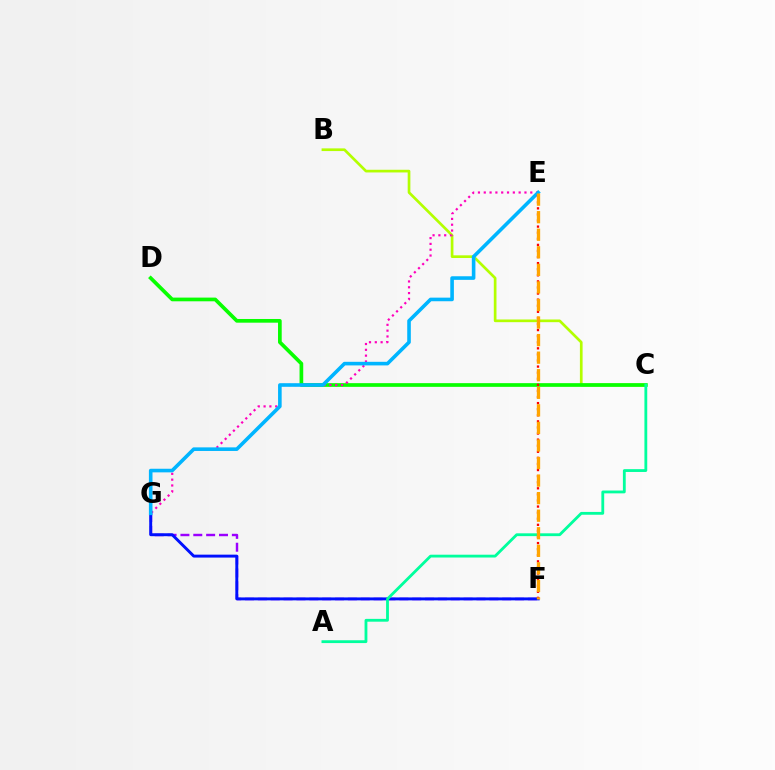{('B', 'C'): [{'color': '#b3ff00', 'line_style': 'solid', 'thickness': 1.93}], ('C', 'D'): [{'color': '#08ff00', 'line_style': 'solid', 'thickness': 2.66}], ('E', 'G'): [{'color': '#ff00bd', 'line_style': 'dotted', 'thickness': 1.58}, {'color': '#00b5ff', 'line_style': 'solid', 'thickness': 2.59}], ('F', 'G'): [{'color': '#9b00ff', 'line_style': 'dashed', 'thickness': 1.75}, {'color': '#0010ff', 'line_style': 'solid', 'thickness': 2.11}], ('A', 'C'): [{'color': '#00ff9d', 'line_style': 'solid', 'thickness': 2.03}], ('E', 'F'): [{'color': '#ff0000', 'line_style': 'dotted', 'thickness': 1.65}, {'color': '#ffa500', 'line_style': 'dashed', 'thickness': 2.39}]}